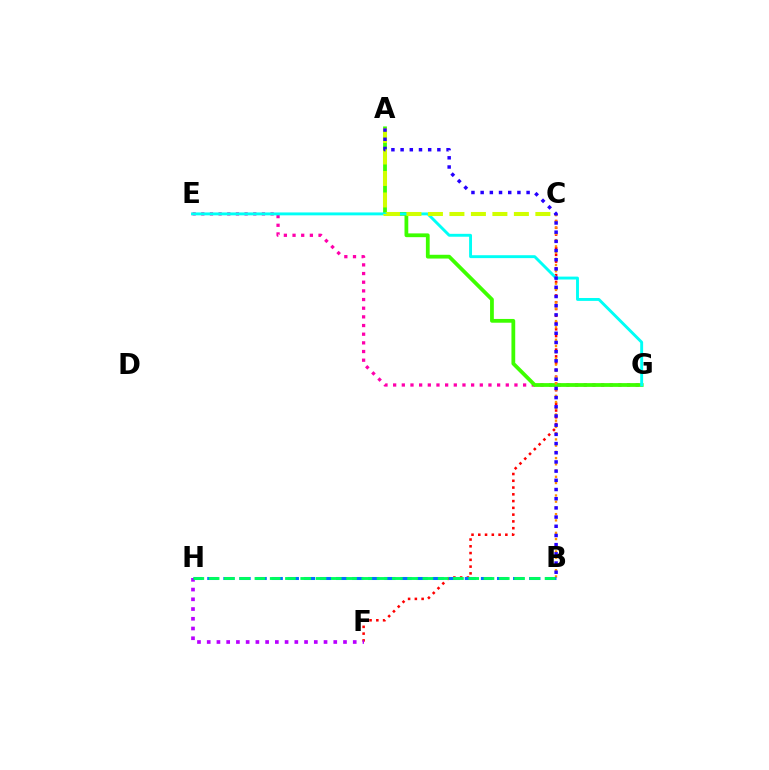{('C', 'F'): [{'color': '#ff0000', 'line_style': 'dotted', 'thickness': 1.84}], ('E', 'G'): [{'color': '#ff00ac', 'line_style': 'dotted', 'thickness': 2.35}, {'color': '#00fff6', 'line_style': 'solid', 'thickness': 2.09}], ('F', 'H'): [{'color': '#b900ff', 'line_style': 'dotted', 'thickness': 2.64}], ('A', 'G'): [{'color': '#3dff00', 'line_style': 'solid', 'thickness': 2.72}], ('B', 'C'): [{'color': '#ff9400', 'line_style': 'dotted', 'thickness': 1.69}], ('A', 'C'): [{'color': '#d1ff00', 'line_style': 'dashed', 'thickness': 2.92}], ('B', 'H'): [{'color': '#0074ff', 'line_style': 'dashed', 'thickness': 2.19}, {'color': '#00ff5c', 'line_style': 'dashed', 'thickness': 2.07}], ('A', 'B'): [{'color': '#2500ff', 'line_style': 'dotted', 'thickness': 2.5}]}